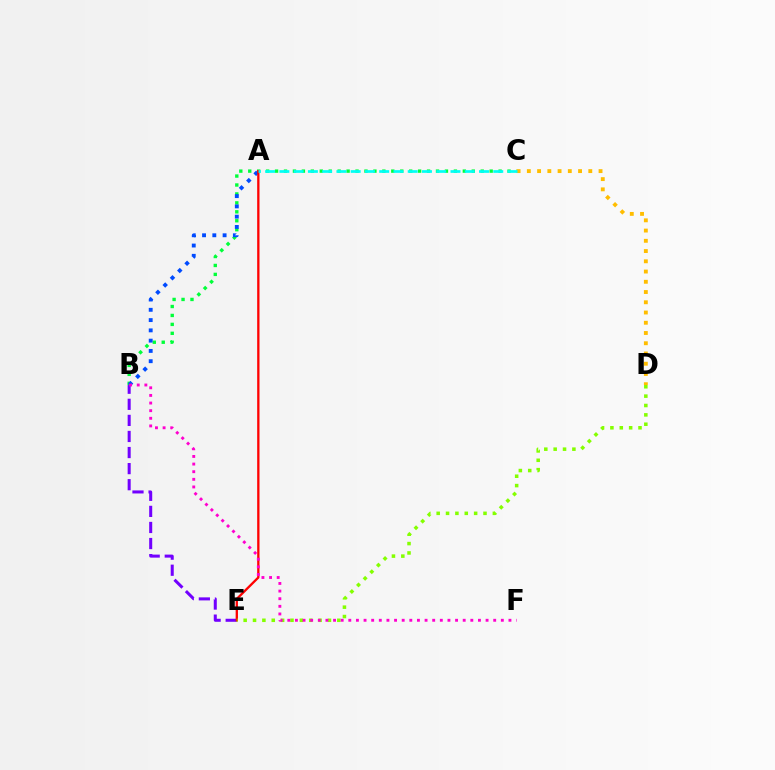{('C', 'D'): [{'color': '#ffbd00', 'line_style': 'dotted', 'thickness': 2.78}], ('B', 'C'): [{'color': '#00ff39', 'line_style': 'dotted', 'thickness': 2.43}], ('B', 'E'): [{'color': '#7200ff', 'line_style': 'dashed', 'thickness': 2.18}], ('A', 'B'): [{'color': '#004bff', 'line_style': 'dotted', 'thickness': 2.79}], ('A', 'E'): [{'color': '#ff0000', 'line_style': 'solid', 'thickness': 1.66}], ('D', 'E'): [{'color': '#84ff00', 'line_style': 'dotted', 'thickness': 2.54}], ('B', 'F'): [{'color': '#ff00cf', 'line_style': 'dotted', 'thickness': 2.07}], ('A', 'C'): [{'color': '#00fff6', 'line_style': 'dashed', 'thickness': 1.94}]}